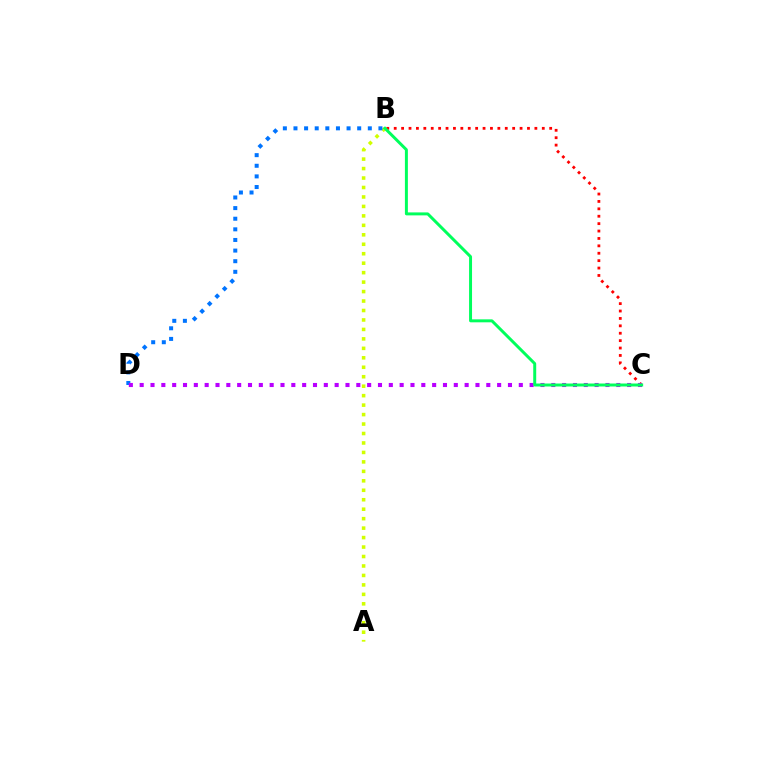{('A', 'B'): [{'color': '#d1ff00', 'line_style': 'dotted', 'thickness': 2.57}], ('B', 'D'): [{'color': '#0074ff', 'line_style': 'dotted', 'thickness': 2.89}], ('B', 'C'): [{'color': '#ff0000', 'line_style': 'dotted', 'thickness': 2.01}, {'color': '#00ff5c', 'line_style': 'solid', 'thickness': 2.14}], ('C', 'D'): [{'color': '#b900ff', 'line_style': 'dotted', 'thickness': 2.94}]}